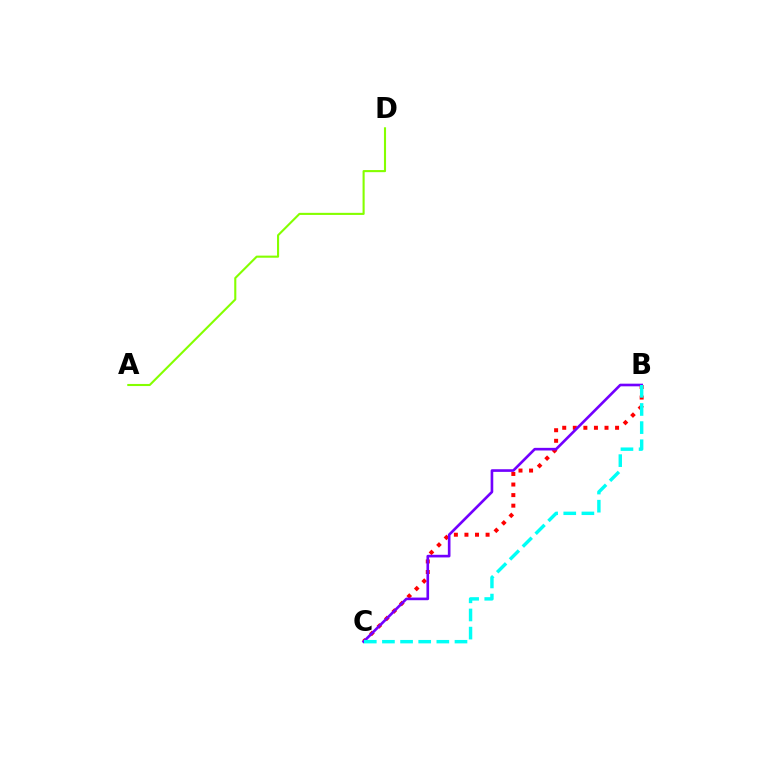{('B', 'C'): [{'color': '#ff0000', 'line_style': 'dotted', 'thickness': 2.87}, {'color': '#7200ff', 'line_style': 'solid', 'thickness': 1.9}, {'color': '#00fff6', 'line_style': 'dashed', 'thickness': 2.46}], ('A', 'D'): [{'color': '#84ff00', 'line_style': 'solid', 'thickness': 1.52}]}